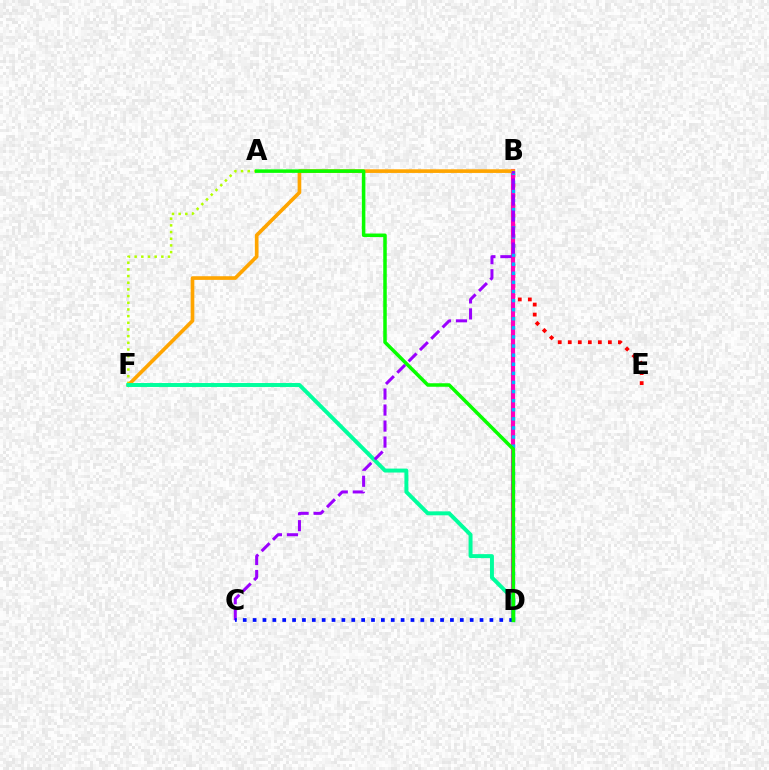{('B', 'E'): [{'color': '#ff0000', 'line_style': 'dotted', 'thickness': 2.72}], ('B', 'D'): [{'color': '#ff00bd', 'line_style': 'solid', 'thickness': 2.99}, {'color': '#00b5ff', 'line_style': 'dotted', 'thickness': 2.47}], ('A', 'F'): [{'color': '#b3ff00', 'line_style': 'dotted', 'thickness': 1.81}], ('B', 'F'): [{'color': '#ffa500', 'line_style': 'solid', 'thickness': 2.63}], ('D', 'F'): [{'color': '#00ff9d', 'line_style': 'solid', 'thickness': 2.84}], ('B', 'C'): [{'color': '#9b00ff', 'line_style': 'dashed', 'thickness': 2.18}], ('C', 'D'): [{'color': '#0010ff', 'line_style': 'dotted', 'thickness': 2.68}], ('A', 'D'): [{'color': '#08ff00', 'line_style': 'solid', 'thickness': 2.53}]}